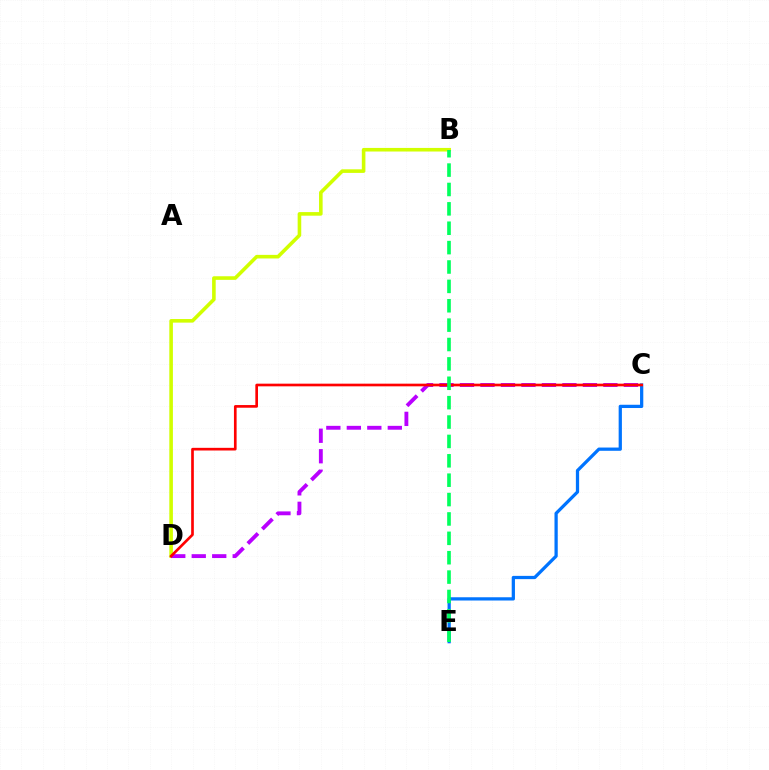{('B', 'D'): [{'color': '#d1ff00', 'line_style': 'solid', 'thickness': 2.59}], ('C', 'D'): [{'color': '#b900ff', 'line_style': 'dashed', 'thickness': 2.78}, {'color': '#ff0000', 'line_style': 'solid', 'thickness': 1.92}], ('C', 'E'): [{'color': '#0074ff', 'line_style': 'solid', 'thickness': 2.34}], ('B', 'E'): [{'color': '#00ff5c', 'line_style': 'dashed', 'thickness': 2.63}]}